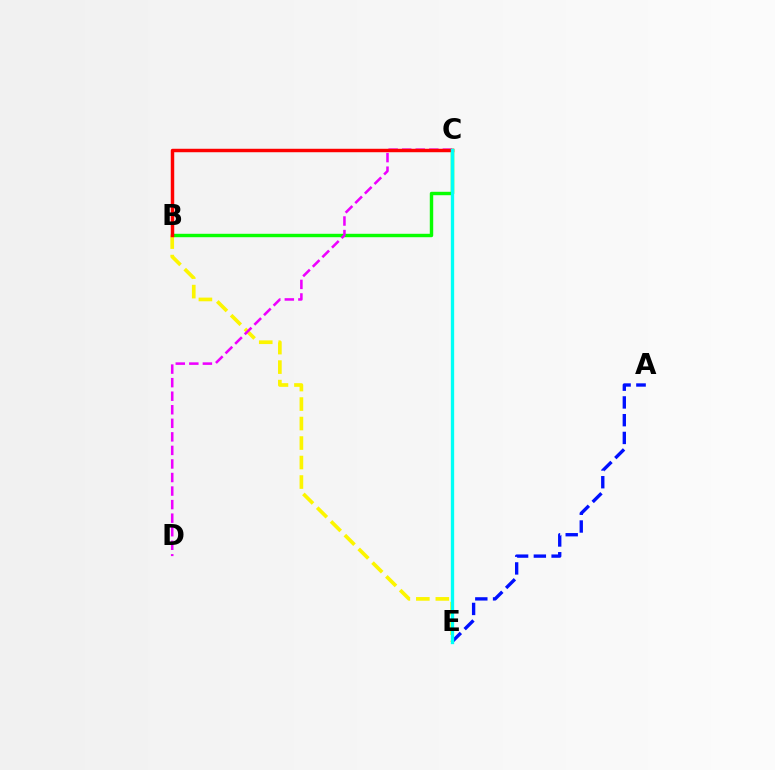{('B', 'C'): [{'color': '#08ff00', 'line_style': 'solid', 'thickness': 2.47}, {'color': '#ff0000', 'line_style': 'solid', 'thickness': 2.49}], ('A', 'E'): [{'color': '#0010ff', 'line_style': 'dashed', 'thickness': 2.41}], ('B', 'E'): [{'color': '#fcf500', 'line_style': 'dashed', 'thickness': 2.65}], ('C', 'D'): [{'color': '#ee00ff', 'line_style': 'dashed', 'thickness': 1.84}], ('C', 'E'): [{'color': '#00fff6', 'line_style': 'solid', 'thickness': 2.39}]}